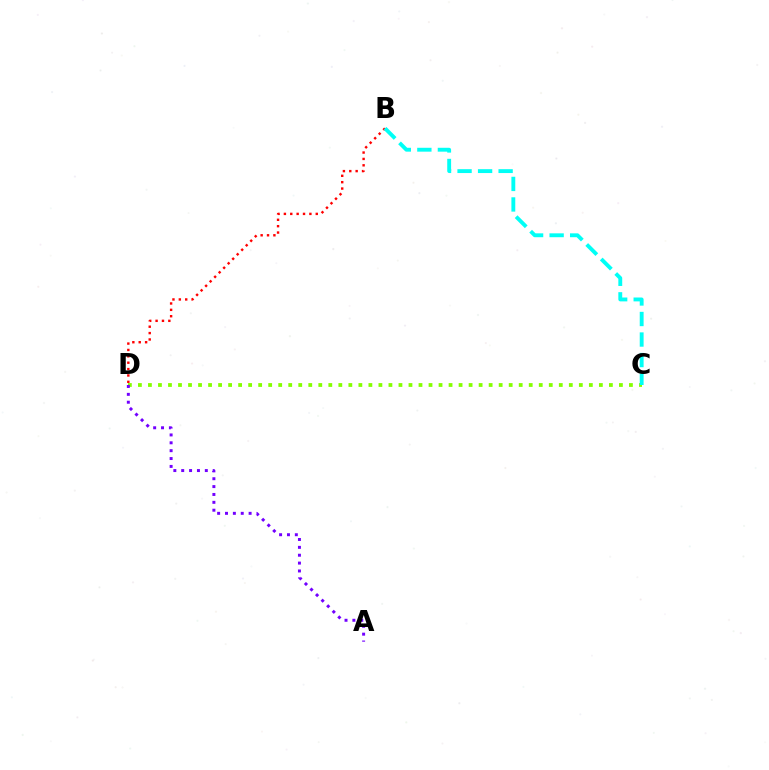{('C', 'D'): [{'color': '#84ff00', 'line_style': 'dotted', 'thickness': 2.72}], ('A', 'D'): [{'color': '#7200ff', 'line_style': 'dotted', 'thickness': 2.14}], ('B', 'D'): [{'color': '#ff0000', 'line_style': 'dotted', 'thickness': 1.73}], ('B', 'C'): [{'color': '#00fff6', 'line_style': 'dashed', 'thickness': 2.79}]}